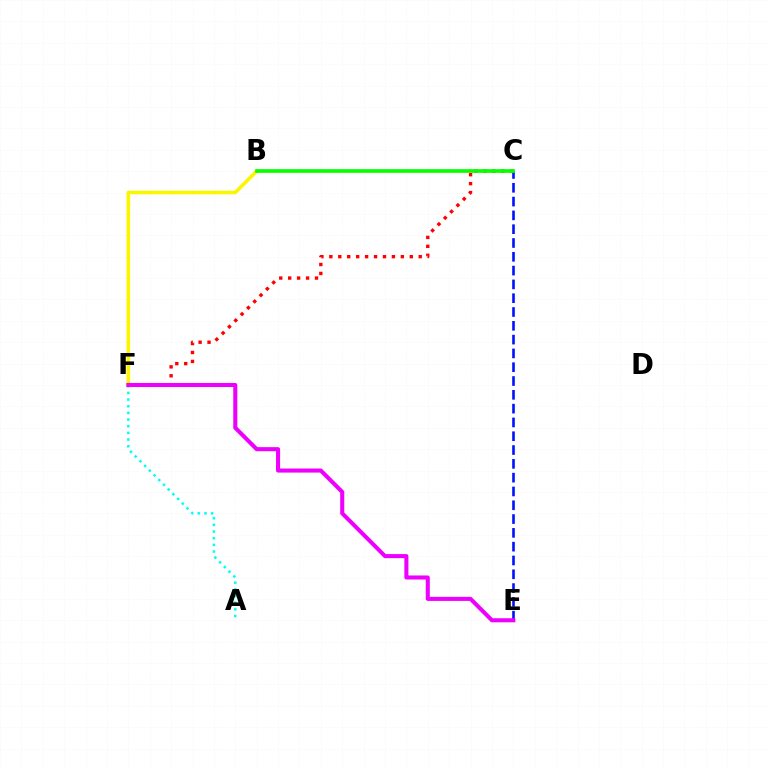{('C', 'E'): [{'color': '#0010ff', 'line_style': 'dashed', 'thickness': 1.88}], ('C', 'F'): [{'color': '#ff0000', 'line_style': 'dotted', 'thickness': 2.43}], ('A', 'F'): [{'color': '#00fff6', 'line_style': 'dotted', 'thickness': 1.81}], ('B', 'F'): [{'color': '#fcf500', 'line_style': 'solid', 'thickness': 2.59}], ('E', 'F'): [{'color': '#ee00ff', 'line_style': 'solid', 'thickness': 2.92}], ('B', 'C'): [{'color': '#08ff00', 'line_style': 'solid', 'thickness': 2.65}]}